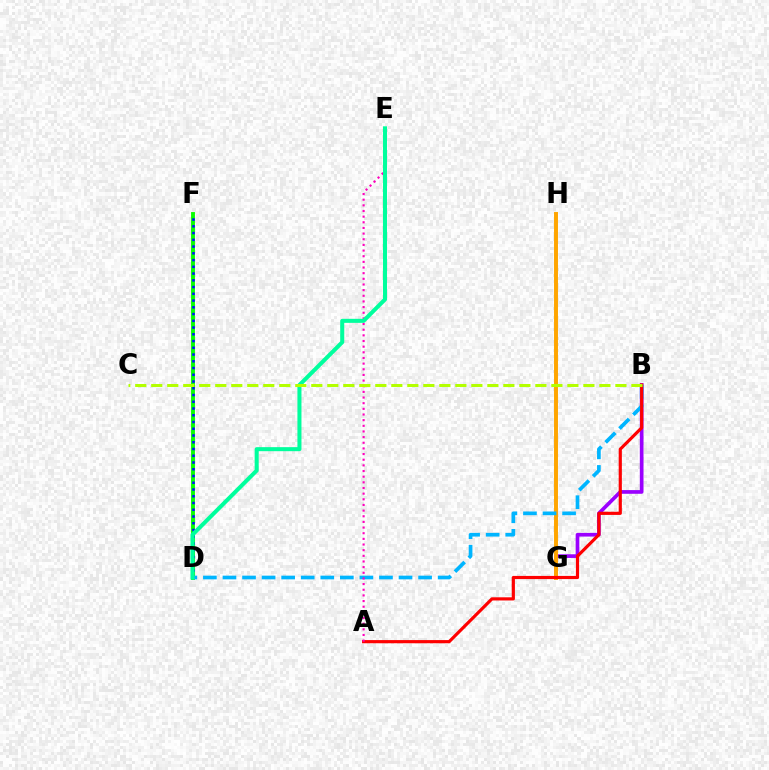{('B', 'G'): [{'color': '#9b00ff', 'line_style': 'solid', 'thickness': 2.65}], ('D', 'F'): [{'color': '#08ff00', 'line_style': 'solid', 'thickness': 2.79}, {'color': '#0010ff', 'line_style': 'dotted', 'thickness': 1.83}], ('G', 'H'): [{'color': '#ffa500', 'line_style': 'solid', 'thickness': 2.84}], ('B', 'D'): [{'color': '#00b5ff', 'line_style': 'dashed', 'thickness': 2.66}], ('A', 'B'): [{'color': '#ff0000', 'line_style': 'solid', 'thickness': 2.28}], ('A', 'E'): [{'color': '#ff00bd', 'line_style': 'dotted', 'thickness': 1.54}], ('D', 'E'): [{'color': '#00ff9d', 'line_style': 'solid', 'thickness': 2.91}], ('B', 'C'): [{'color': '#b3ff00', 'line_style': 'dashed', 'thickness': 2.17}]}